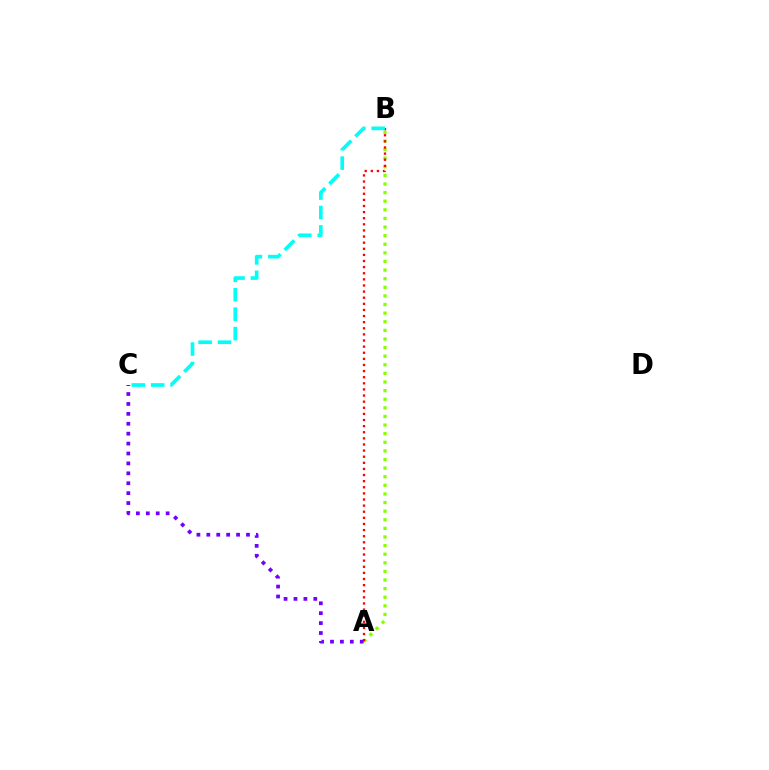{('A', 'B'): [{'color': '#84ff00', 'line_style': 'dotted', 'thickness': 2.34}, {'color': '#ff0000', 'line_style': 'dotted', 'thickness': 1.66}], ('A', 'C'): [{'color': '#7200ff', 'line_style': 'dotted', 'thickness': 2.69}], ('B', 'C'): [{'color': '#00fff6', 'line_style': 'dashed', 'thickness': 2.64}]}